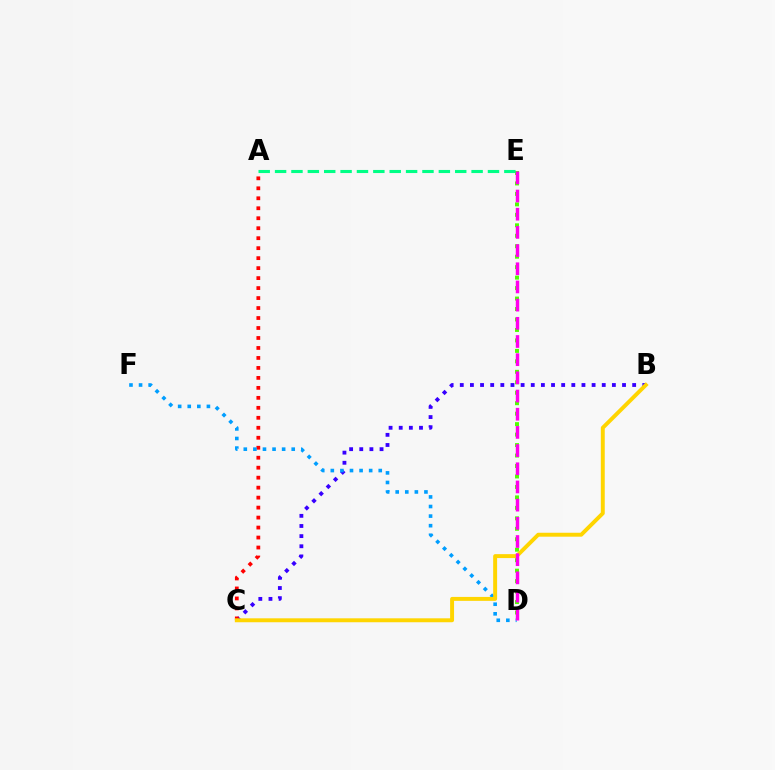{('D', 'E'): [{'color': '#4fff00', 'line_style': 'dotted', 'thickness': 2.84}, {'color': '#ff00ed', 'line_style': 'dashed', 'thickness': 2.47}], ('B', 'C'): [{'color': '#3700ff', 'line_style': 'dotted', 'thickness': 2.76}, {'color': '#ffd500', 'line_style': 'solid', 'thickness': 2.83}], ('A', 'C'): [{'color': '#ff0000', 'line_style': 'dotted', 'thickness': 2.71}], ('D', 'F'): [{'color': '#009eff', 'line_style': 'dotted', 'thickness': 2.6}], ('A', 'E'): [{'color': '#00ff86', 'line_style': 'dashed', 'thickness': 2.22}]}